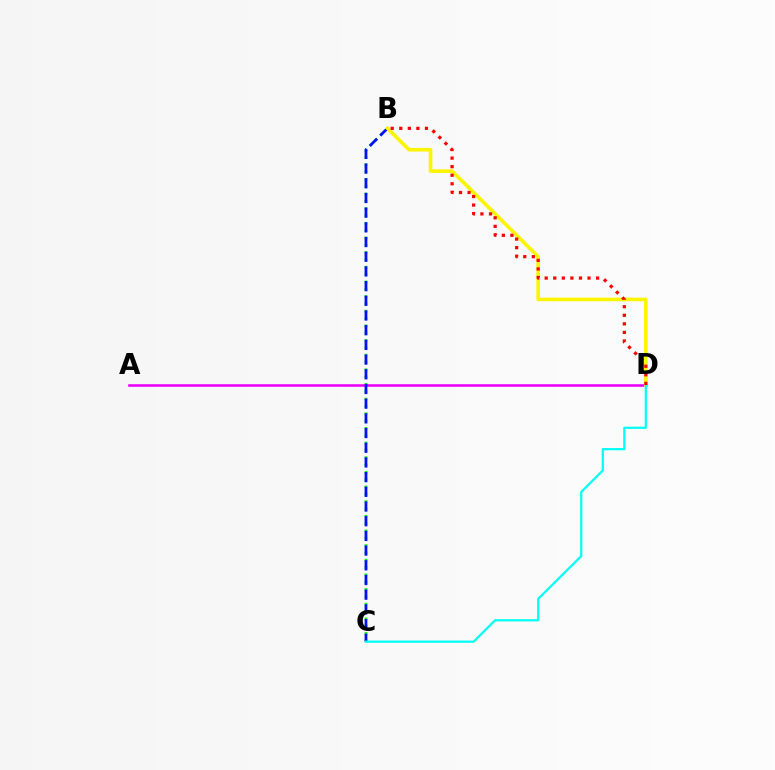{('B', 'C'): [{'color': '#08ff00', 'line_style': 'dotted', 'thickness': 1.99}, {'color': '#0010ff', 'line_style': 'dashed', 'thickness': 2.0}], ('A', 'D'): [{'color': '#ee00ff', 'line_style': 'solid', 'thickness': 1.87}], ('B', 'D'): [{'color': '#fcf500', 'line_style': 'solid', 'thickness': 2.61}, {'color': '#ff0000', 'line_style': 'dotted', 'thickness': 2.33}], ('C', 'D'): [{'color': '#00fff6', 'line_style': 'solid', 'thickness': 1.61}]}